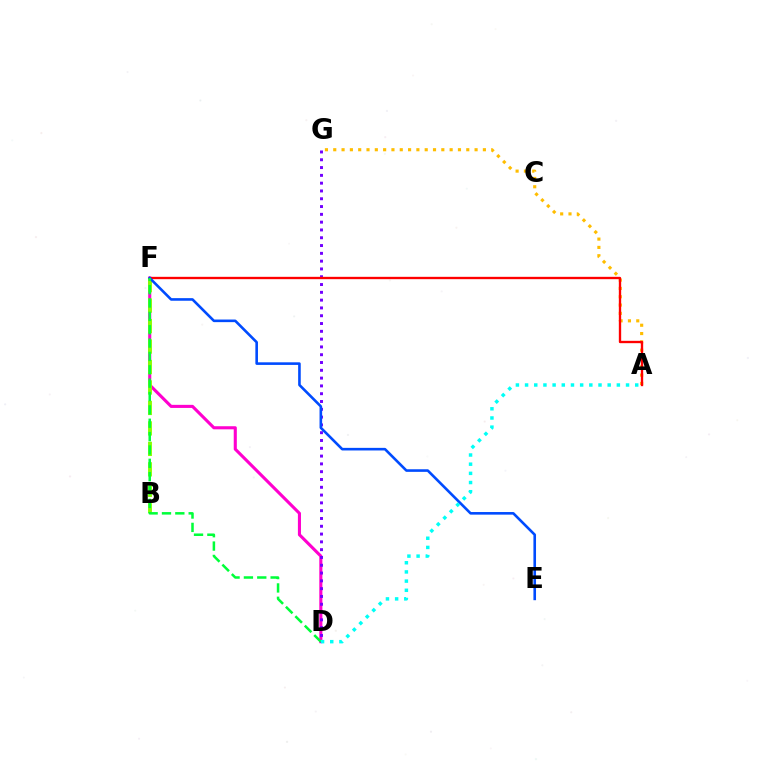{('D', 'F'): [{'color': '#ff00cf', 'line_style': 'solid', 'thickness': 2.23}, {'color': '#00ff39', 'line_style': 'dashed', 'thickness': 1.81}], ('B', 'F'): [{'color': '#84ff00', 'line_style': 'dashed', 'thickness': 2.78}], ('D', 'G'): [{'color': '#7200ff', 'line_style': 'dotted', 'thickness': 2.12}], ('A', 'G'): [{'color': '#ffbd00', 'line_style': 'dotted', 'thickness': 2.26}], ('A', 'F'): [{'color': '#ff0000', 'line_style': 'solid', 'thickness': 1.69}], ('E', 'F'): [{'color': '#004bff', 'line_style': 'solid', 'thickness': 1.88}], ('A', 'D'): [{'color': '#00fff6', 'line_style': 'dotted', 'thickness': 2.49}]}